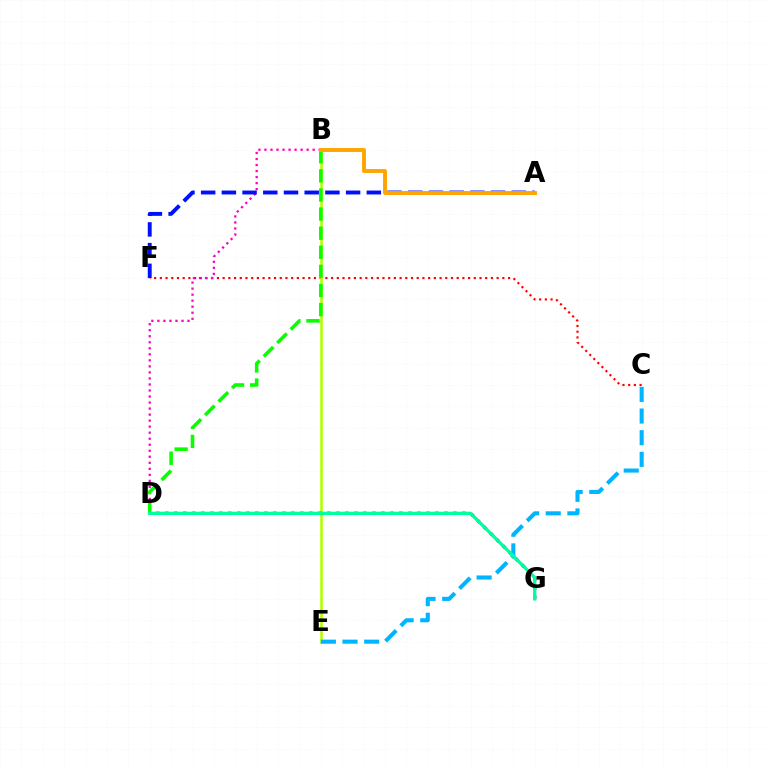{('C', 'F'): [{'color': '#ff0000', 'line_style': 'dotted', 'thickness': 1.55}], ('B', 'E'): [{'color': '#b3ff00', 'line_style': 'solid', 'thickness': 1.86}], ('B', 'D'): [{'color': '#ff00bd', 'line_style': 'dotted', 'thickness': 1.64}, {'color': '#08ff00', 'line_style': 'dashed', 'thickness': 2.59}], ('D', 'G'): [{'color': '#9b00ff', 'line_style': 'dotted', 'thickness': 2.45}, {'color': '#00ff9d', 'line_style': 'solid', 'thickness': 2.39}], ('A', 'F'): [{'color': '#0010ff', 'line_style': 'dashed', 'thickness': 2.81}], ('A', 'B'): [{'color': '#ffa500', 'line_style': 'solid', 'thickness': 2.82}], ('C', 'E'): [{'color': '#00b5ff', 'line_style': 'dashed', 'thickness': 2.94}]}